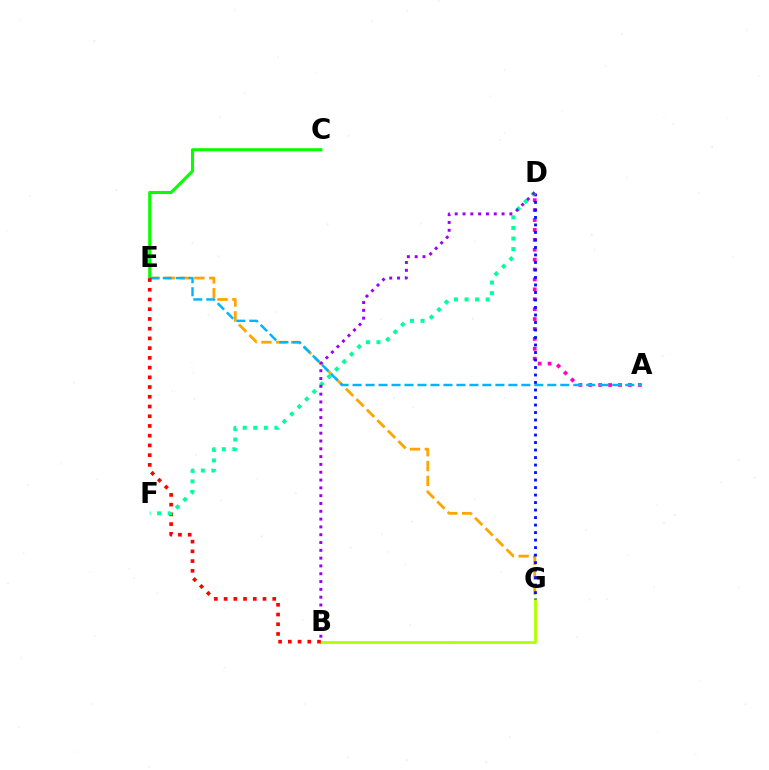{('E', 'G'): [{'color': '#ffa500', 'line_style': 'dashed', 'thickness': 2.02}], ('A', 'D'): [{'color': '#ff00bd', 'line_style': 'dotted', 'thickness': 2.69}], ('B', 'G'): [{'color': '#b3ff00', 'line_style': 'solid', 'thickness': 2.06}], ('C', 'E'): [{'color': '#08ff00', 'line_style': 'solid', 'thickness': 2.22}], ('D', 'G'): [{'color': '#0010ff', 'line_style': 'dotted', 'thickness': 2.04}], ('A', 'E'): [{'color': '#00b5ff', 'line_style': 'dashed', 'thickness': 1.76}], ('B', 'E'): [{'color': '#ff0000', 'line_style': 'dotted', 'thickness': 2.64}], ('D', 'F'): [{'color': '#00ff9d', 'line_style': 'dotted', 'thickness': 2.87}], ('B', 'D'): [{'color': '#9b00ff', 'line_style': 'dotted', 'thickness': 2.12}]}